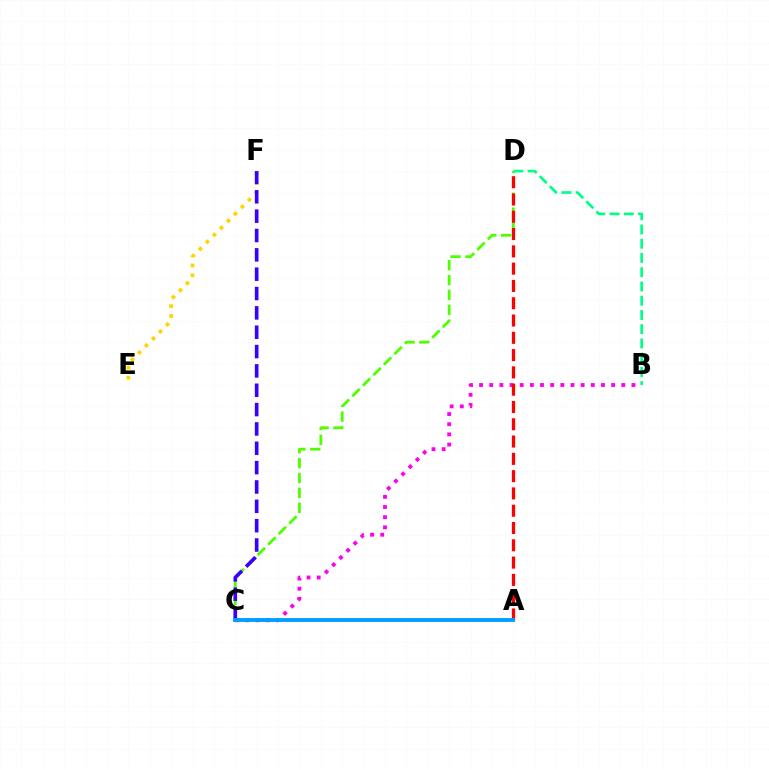{('B', 'C'): [{'color': '#ff00ed', 'line_style': 'dotted', 'thickness': 2.76}], ('C', 'D'): [{'color': '#4fff00', 'line_style': 'dashed', 'thickness': 2.02}], ('A', 'D'): [{'color': '#ff0000', 'line_style': 'dashed', 'thickness': 2.35}], ('E', 'F'): [{'color': '#ffd500', 'line_style': 'dotted', 'thickness': 2.69}], ('C', 'F'): [{'color': '#3700ff', 'line_style': 'dashed', 'thickness': 2.63}], ('A', 'C'): [{'color': '#009eff', 'line_style': 'solid', 'thickness': 2.77}], ('B', 'D'): [{'color': '#00ff86', 'line_style': 'dashed', 'thickness': 1.93}]}